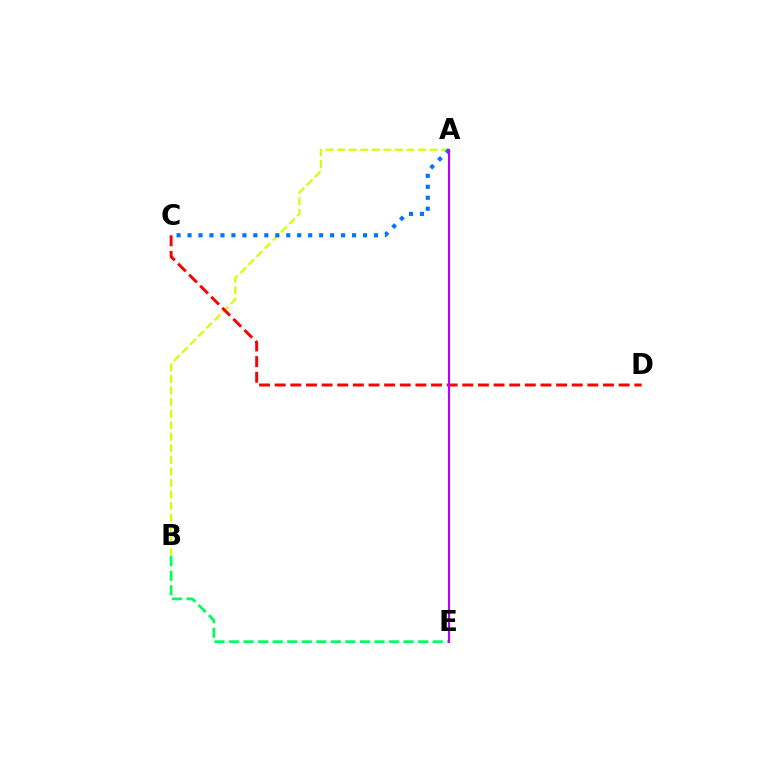{('A', 'B'): [{'color': '#d1ff00', 'line_style': 'dashed', 'thickness': 1.57}], ('C', 'D'): [{'color': '#ff0000', 'line_style': 'dashed', 'thickness': 2.12}], ('B', 'E'): [{'color': '#00ff5c', 'line_style': 'dashed', 'thickness': 1.98}], ('A', 'C'): [{'color': '#0074ff', 'line_style': 'dotted', 'thickness': 2.98}], ('A', 'E'): [{'color': '#b900ff', 'line_style': 'solid', 'thickness': 1.54}]}